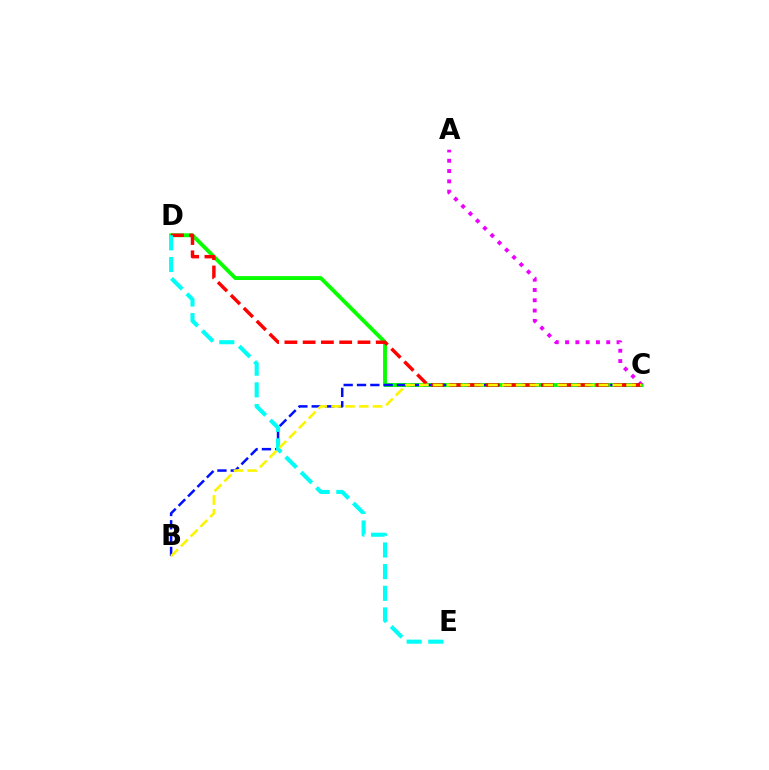{('C', 'D'): [{'color': '#08ff00', 'line_style': 'solid', 'thickness': 2.79}, {'color': '#ff0000', 'line_style': 'dashed', 'thickness': 2.48}], ('A', 'C'): [{'color': '#ee00ff', 'line_style': 'dotted', 'thickness': 2.8}], ('B', 'C'): [{'color': '#0010ff', 'line_style': 'dashed', 'thickness': 1.81}, {'color': '#fcf500', 'line_style': 'dashed', 'thickness': 1.88}], ('D', 'E'): [{'color': '#00fff6', 'line_style': 'dashed', 'thickness': 2.94}]}